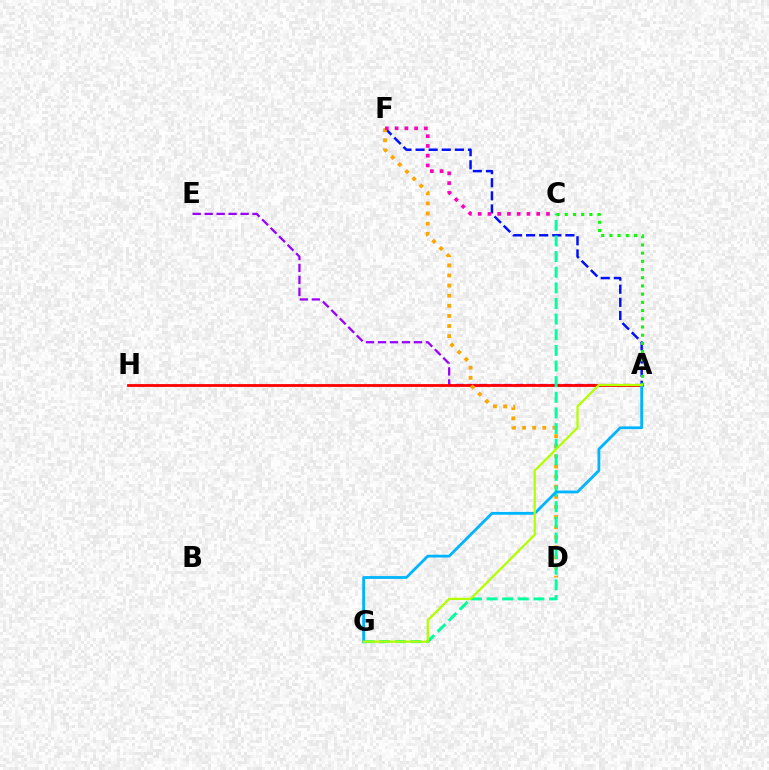{('A', 'F'): [{'color': '#0010ff', 'line_style': 'dashed', 'thickness': 1.78}], ('A', 'E'): [{'color': '#9b00ff', 'line_style': 'dashed', 'thickness': 1.63}], ('A', 'H'): [{'color': '#ff0000', 'line_style': 'solid', 'thickness': 2.02}], ('D', 'F'): [{'color': '#ffa500', 'line_style': 'dotted', 'thickness': 2.75}], ('C', 'F'): [{'color': '#ff00bd', 'line_style': 'dotted', 'thickness': 2.65}], ('C', 'G'): [{'color': '#00ff9d', 'line_style': 'dashed', 'thickness': 2.12}], ('A', 'G'): [{'color': '#00b5ff', 'line_style': 'solid', 'thickness': 2.02}, {'color': '#b3ff00', 'line_style': 'solid', 'thickness': 1.63}], ('A', 'C'): [{'color': '#08ff00', 'line_style': 'dotted', 'thickness': 2.23}]}